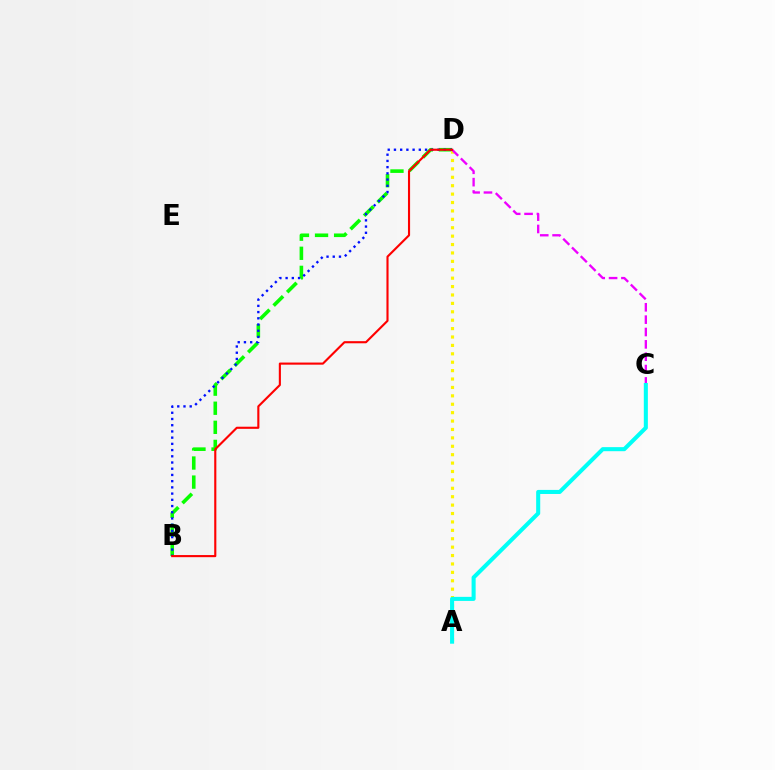{('B', 'D'): [{'color': '#08ff00', 'line_style': 'dashed', 'thickness': 2.59}, {'color': '#0010ff', 'line_style': 'dotted', 'thickness': 1.69}, {'color': '#ff0000', 'line_style': 'solid', 'thickness': 1.53}], ('A', 'D'): [{'color': '#fcf500', 'line_style': 'dotted', 'thickness': 2.28}], ('C', 'D'): [{'color': '#ee00ff', 'line_style': 'dashed', 'thickness': 1.68}], ('A', 'C'): [{'color': '#00fff6', 'line_style': 'solid', 'thickness': 2.92}]}